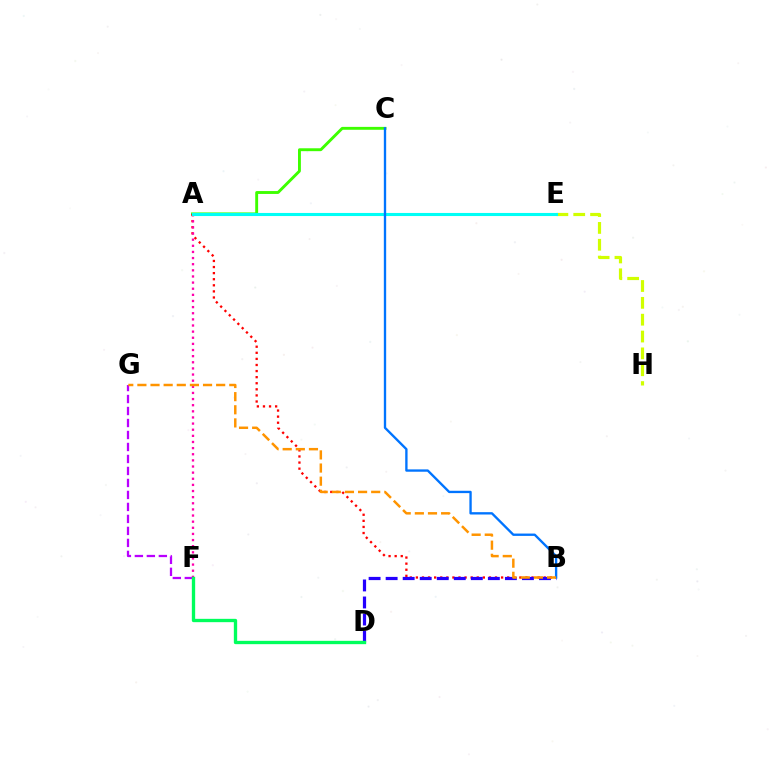{('A', 'C'): [{'color': '#3dff00', 'line_style': 'solid', 'thickness': 2.08}], ('A', 'B'): [{'color': '#ff0000', 'line_style': 'dotted', 'thickness': 1.65}], ('B', 'D'): [{'color': '#2500ff', 'line_style': 'dashed', 'thickness': 2.31}], ('E', 'H'): [{'color': '#d1ff00', 'line_style': 'dashed', 'thickness': 2.29}], ('A', 'F'): [{'color': '#ff00ac', 'line_style': 'dotted', 'thickness': 1.67}], ('F', 'G'): [{'color': '#b900ff', 'line_style': 'dashed', 'thickness': 1.63}], ('A', 'E'): [{'color': '#00fff6', 'line_style': 'solid', 'thickness': 2.22}], ('D', 'F'): [{'color': '#00ff5c', 'line_style': 'solid', 'thickness': 2.4}], ('B', 'C'): [{'color': '#0074ff', 'line_style': 'solid', 'thickness': 1.69}], ('B', 'G'): [{'color': '#ff9400', 'line_style': 'dashed', 'thickness': 1.78}]}